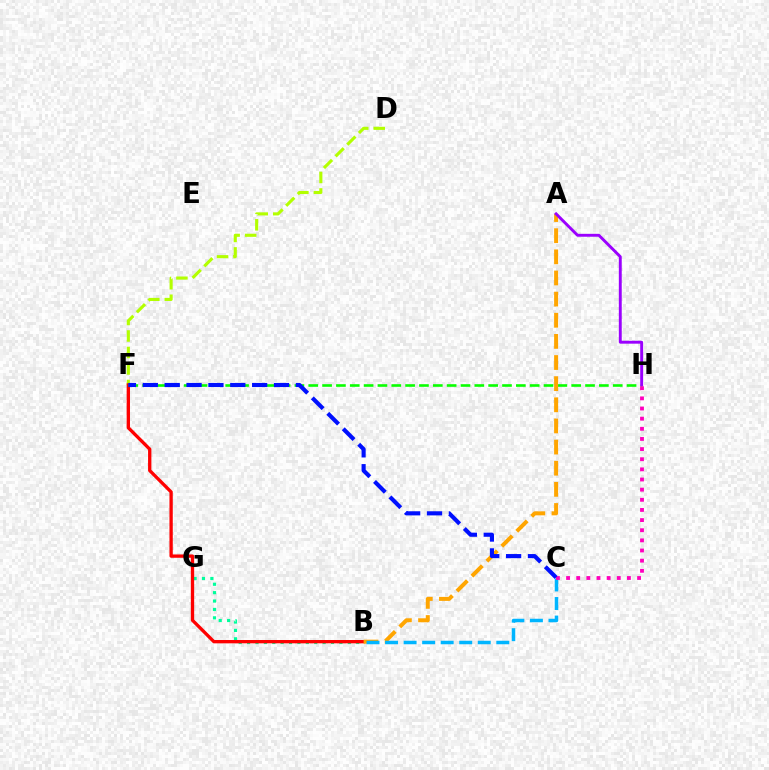{('D', 'F'): [{'color': '#b3ff00', 'line_style': 'dashed', 'thickness': 2.24}], ('B', 'G'): [{'color': '#00ff9d', 'line_style': 'dotted', 'thickness': 2.28}], ('B', 'F'): [{'color': '#ff0000', 'line_style': 'solid', 'thickness': 2.39}], ('F', 'H'): [{'color': '#08ff00', 'line_style': 'dashed', 'thickness': 1.88}], ('A', 'B'): [{'color': '#ffa500', 'line_style': 'dashed', 'thickness': 2.87}], ('A', 'H'): [{'color': '#9b00ff', 'line_style': 'solid', 'thickness': 2.09}], ('B', 'C'): [{'color': '#00b5ff', 'line_style': 'dashed', 'thickness': 2.52}], ('C', 'H'): [{'color': '#ff00bd', 'line_style': 'dotted', 'thickness': 2.76}], ('C', 'F'): [{'color': '#0010ff', 'line_style': 'dashed', 'thickness': 2.97}]}